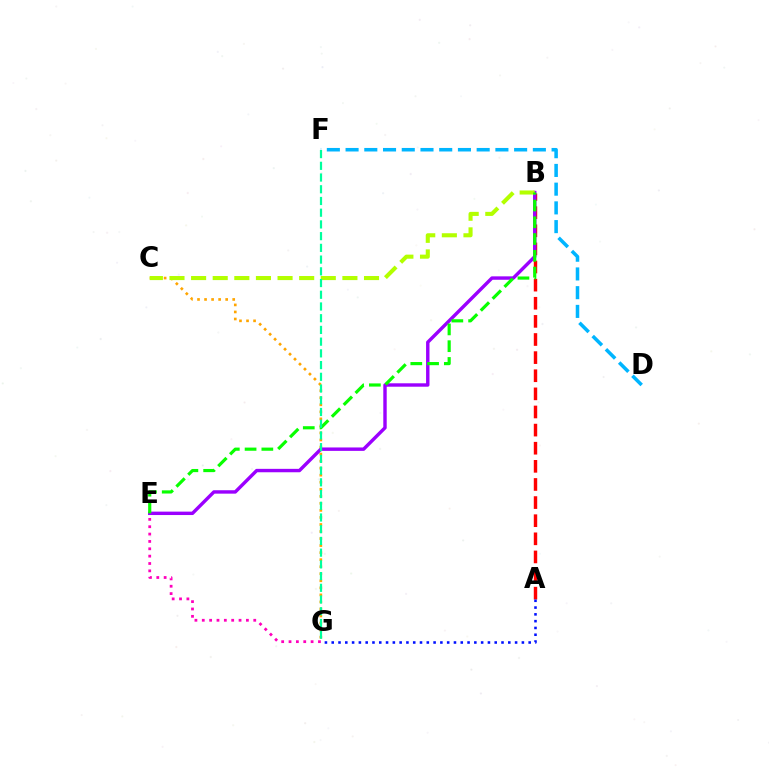{('E', 'G'): [{'color': '#ff00bd', 'line_style': 'dotted', 'thickness': 2.0}], ('C', 'G'): [{'color': '#ffa500', 'line_style': 'dotted', 'thickness': 1.91}], ('A', 'B'): [{'color': '#ff0000', 'line_style': 'dashed', 'thickness': 2.46}], ('B', 'E'): [{'color': '#9b00ff', 'line_style': 'solid', 'thickness': 2.46}, {'color': '#08ff00', 'line_style': 'dashed', 'thickness': 2.28}], ('B', 'C'): [{'color': '#b3ff00', 'line_style': 'dashed', 'thickness': 2.94}], ('D', 'F'): [{'color': '#00b5ff', 'line_style': 'dashed', 'thickness': 2.54}], ('F', 'G'): [{'color': '#00ff9d', 'line_style': 'dashed', 'thickness': 1.59}], ('A', 'G'): [{'color': '#0010ff', 'line_style': 'dotted', 'thickness': 1.85}]}